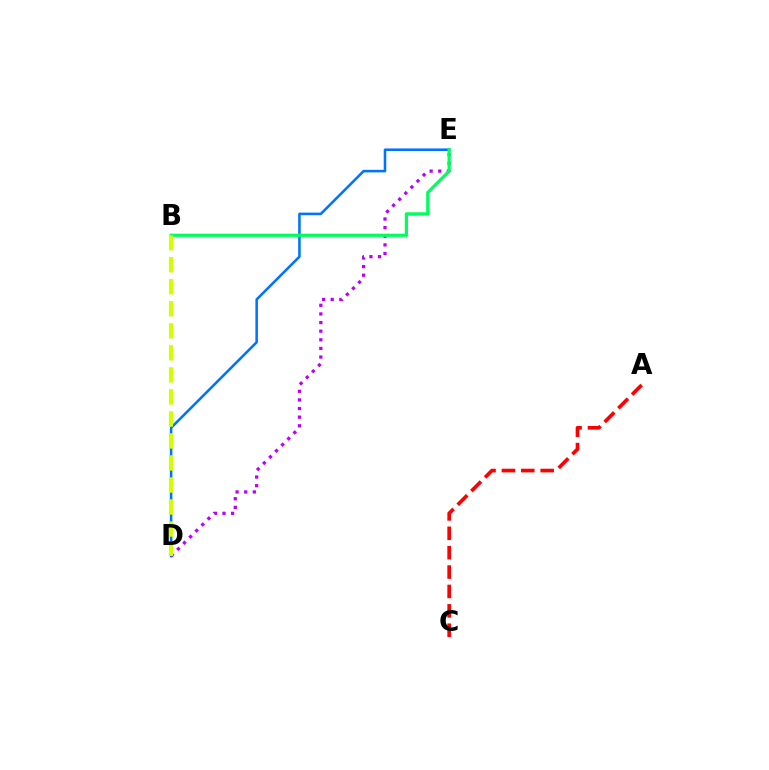{('D', 'E'): [{'color': '#0074ff', 'line_style': 'solid', 'thickness': 1.85}, {'color': '#b900ff', 'line_style': 'dotted', 'thickness': 2.34}], ('A', 'C'): [{'color': '#ff0000', 'line_style': 'dashed', 'thickness': 2.63}], ('B', 'E'): [{'color': '#00ff5c', 'line_style': 'solid', 'thickness': 2.33}], ('B', 'D'): [{'color': '#d1ff00', 'line_style': 'dashed', 'thickness': 2.99}]}